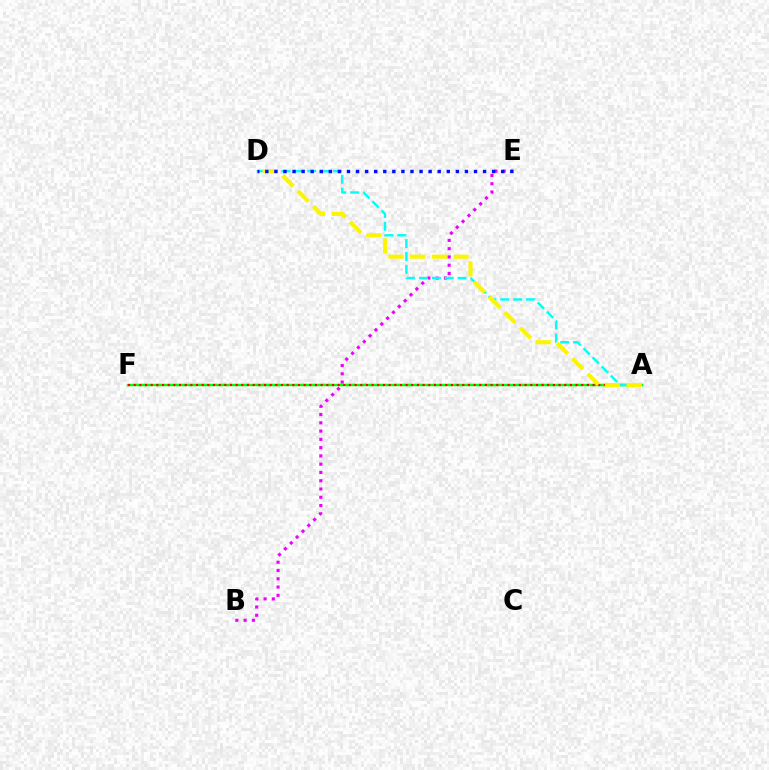{('A', 'F'): [{'color': '#08ff00', 'line_style': 'solid', 'thickness': 1.77}, {'color': '#ff0000', 'line_style': 'dotted', 'thickness': 1.54}], ('B', 'E'): [{'color': '#ee00ff', 'line_style': 'dotted', 'thickness': 2.25}], ('A', 'D'): [{'color': '#00fff6', 'line_style': 'dashed', 'thickness': 1.75}, {'color': '#fcf500', 'line_style': 'dashed', 'thickness': 2.95}], ('D', 'E'): [{'color': '#0010ff', 'line_style': 'dotted', 'thickness': 2.46}]}